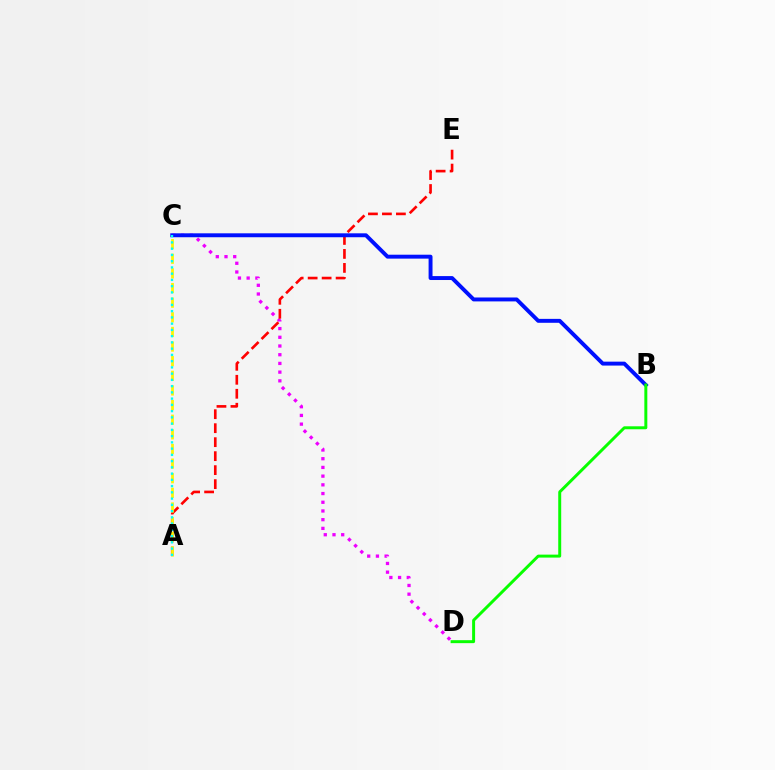{('C', 'D'): [{'color': '#ee00ff', 'line_style': 'dotted', 'thickness': 2.37}], ('A', 'E'): [{'color': '#ff0000', 'line_style': 'dashed', 'thickness': 1.9}], ('B', 'C'): [{'color': '#0010ff', 'line_style': 'solid', 'thickness': 2.82}], ('A', 'C'): [{'color': '#fcf500', 'line_style': 'dashed', 'thickness': 1.99}, {'color': '#00fff6', 'line_style': 'dotted', 'thickness': 1.7}], ('B', 'D'): [{'color': '#08ff00', 'line_style': 'solid', 'thickness': 2.13}]}